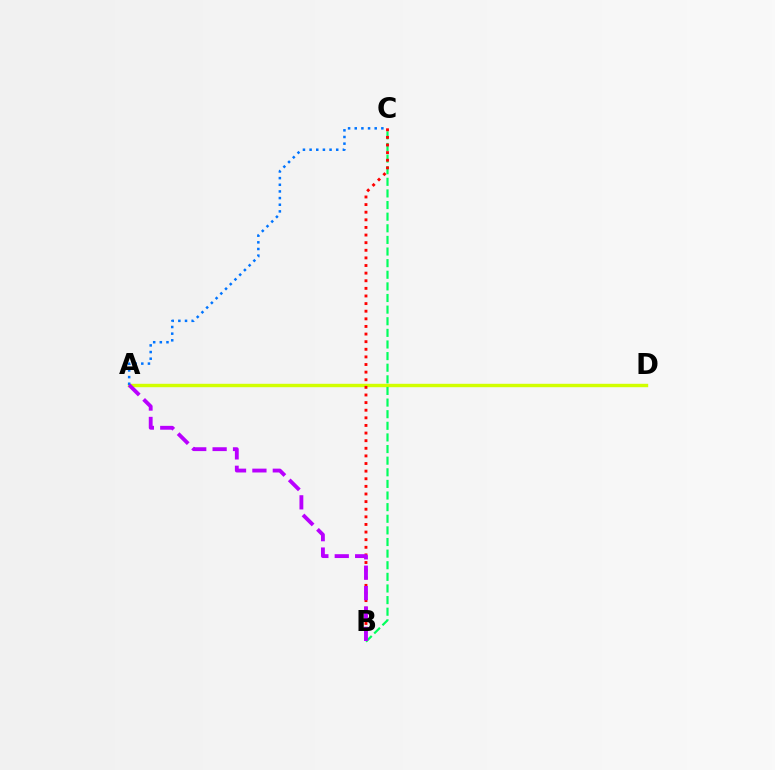{('A', 'D'): [{'color': '#d1ff00', 'line_style': 'solid', 'thickness': 2.45}], ('A', 'C'): [{'color': '#0074ff', 'line_style': 'dotted', 'thickness': 1.81}], ('B', 'C'): [{'color': '#00ff5c', 'line_style': 'dashed', 'thickness': 1.58}, {'color': '#ff0000', 'line_style': 'dotted', 'thickness': 2.07}], ('A', 'B'): [{'color': '#b900ff', 'line_style': 'dashed', 'thickness': 2.77}]}